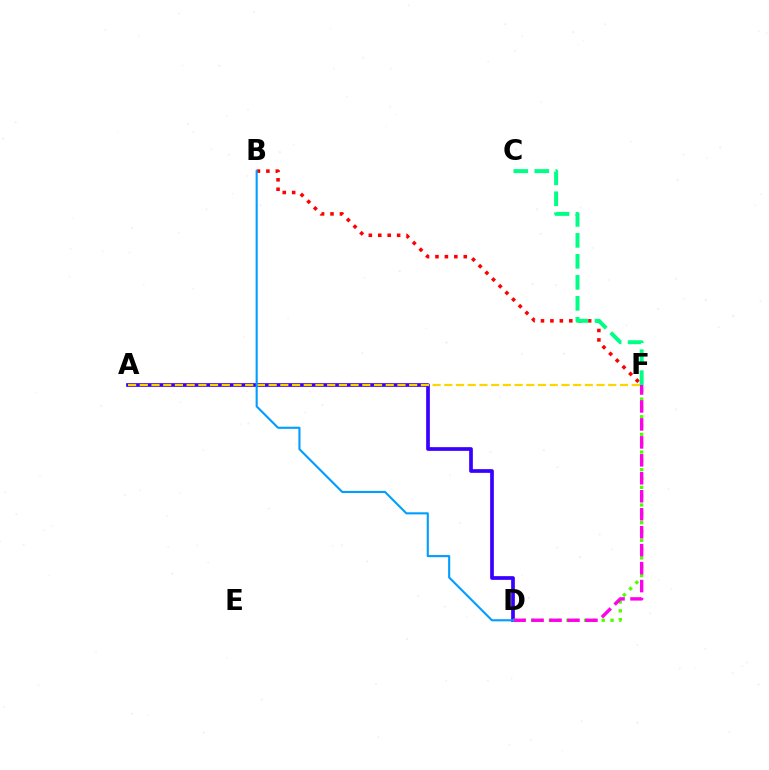{('B', 'F'): [{'color': '#ff0000', 'line_style': 'dotted', 'thickness': 2.56}], ('A', 'D'): [{'color': '#3700ff', 'line_style': 'solid', 'thickness': 2.66}], ('A', 'F'): [{'color': '#ffd500', 'line_style': 'dashed', 'thickness': 1.59}], ('D', 'F'): [{'color': '#4fff00', 'line_style': 'dotted', 'thickness': 2.4}, {'color': '#ff00ed', 'line_style': 'dashed', 'thickness': 2.44}], ('C', 'F'): [{'color': '#00ff86', 'line_style': 'dashed', 'thickness': 2.85}], ('B', 'D'): [{'color': '#009eff', 'line_style': 'solid', 'thickness': 1.52}]}